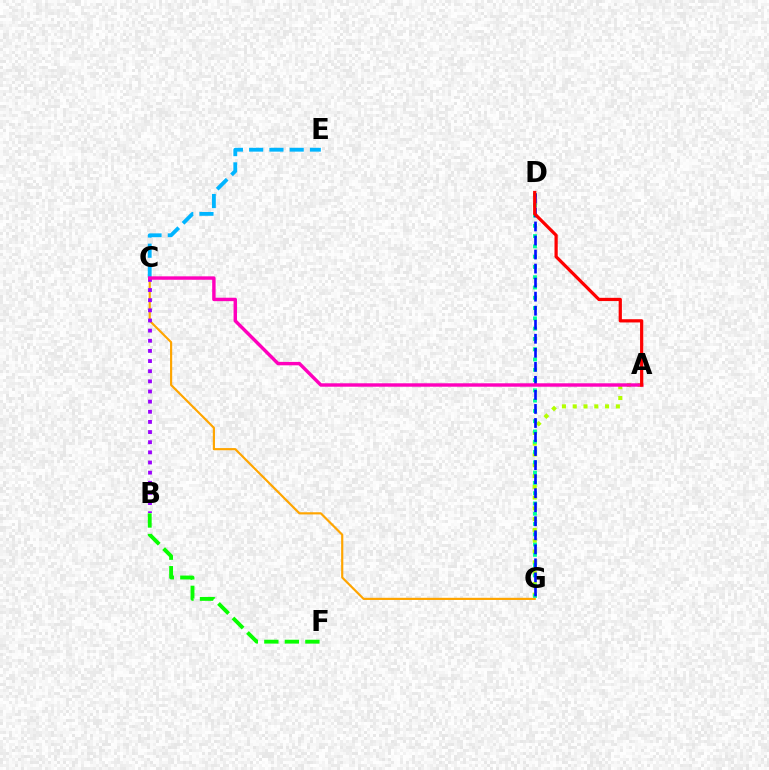{('A', 'G'): [{'color': '#b3ff00', 'line_style': 'dotted', 'thickness': 2.93}], ('D', 'G'): [{'color': '#00ff9d', 'line_style': 'dotted', 'thickness': 2.79}, {'color': '#0010ff', 'line_style': 'dashed', 'thickness': 1.91}], ('C', 'G'): [{'color': '#ffa500', 'line_style': 'solid', 'thickness': 1.56}], ('C', 'E'): [{'color': '#00b5ff', 'line_style': 'dashed', 'thickness': 2.75}], ('B', 'C'): [{'color': '#9b00ff', 'line_style': 'dotted', 'thickness': 2.76}], ('B', 'F'): [{'color': '#08ff00', 'line_style': 'dashed', 'thickness': 2.79}], ('A', 'C'): [{'color': '#ff00bd', 'line_style': 'solid', 'thickness': 2.46}], ('A', 'D'): [{'color': '#ff0000', 'line_style': 'solid', 'thickness': 2.33}]}